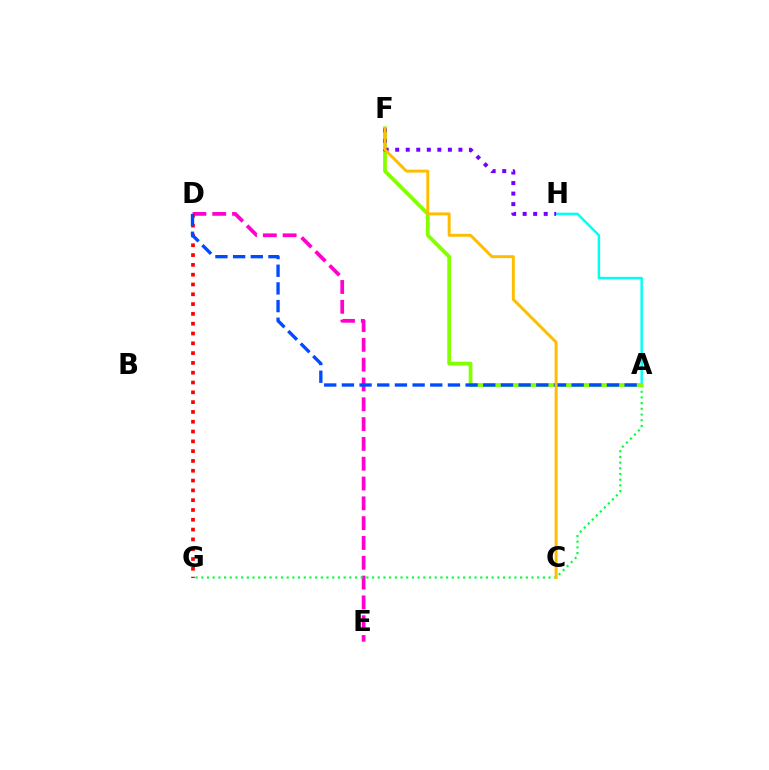{('D', 'E'): [{'color': '#ff00cf', 'line_style': 'dashed', 'thickness': 2.69}], ('A', 'H'): [{'color': '#00fff6', 'line_style': 'solid', 'thickness': 1.76}], ('D', 'G'): [{'color': '#ff0000', 'line_style': 'dotted', 'thickness': 2.66}], ('A', 'G'): [{'color': '#00ff39', 'line_style': 'dotted', 'thickness': 1.55}], ('A', 'F'): [{'color': '#84ff00', 'line_style': 'solid', 'thickness': 2.72}], ('F', 'H'): [{'color': '#7200ff', 'line_style': 'dotted', 'thickness': 2.86}], ('A', 'D'): [{'color': '#004bff', 'line_style': 'dashed', 'thickness': 2.4}], ('C', 'F'): [{'color': '#ffbd00', 'line_style': 'solid', 'thickness': 2.12}]}